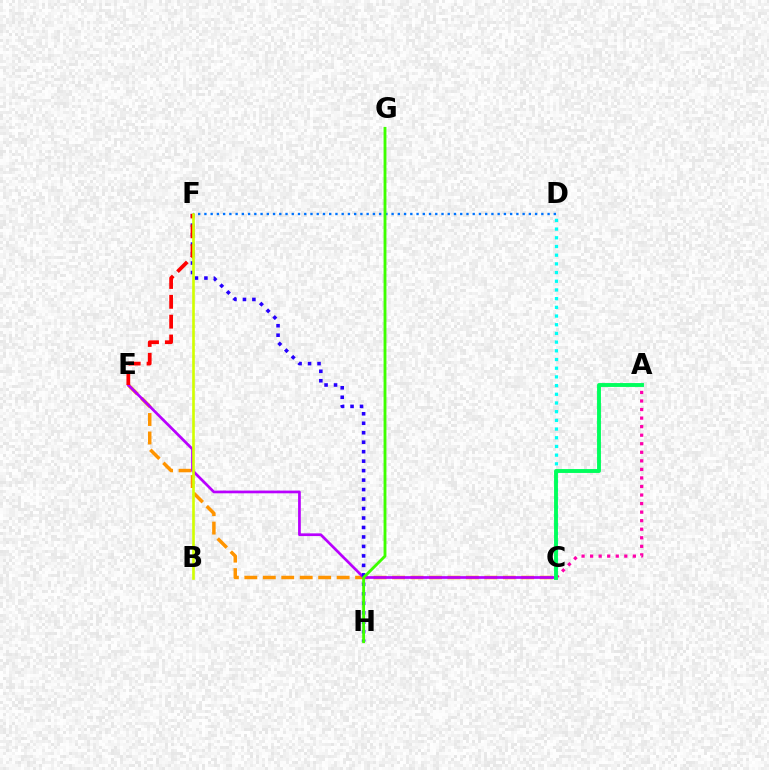{('C', 'D'): [{'color': '#00fff6', 'line_style': 'dotted', 'thickness': 2.36}], ('C', 'E'): [{'color': '#ff9400', 'line_style': 'dashed', 'thickness': 2.51}, {'color': '#b900ff', 'line_style': 'solid', 'thickness': 1.95}], ('A', 'C'): [{'color': '#ff00ac', 'line_style': 'dotted', 'thickness': 2.32}, {'color': '#00ff5c', 'line_style': 'solid', 'thickness': 2.8}], ('D', 'F'): [{'color': '#0074ff', 'line_style': 'dotted', 'thickness': 1.7}], ('F', 'H'): [{'color': '#2500ff', 'line_style': 'dotted', 'thickness': 2.57}], ('G', 'H'): [{'color': '#3dff00', 'line_style': 'solid', 'thickness': 2.05}], ('E', 'F'): [{'color': '#ff0000', 'line_style': 'dashed', 'thickness': 2.7}], ('B', 'F'): [{'color': '#d1ff00', 'line_style': 'solid', 'thickness': 1.9}]}